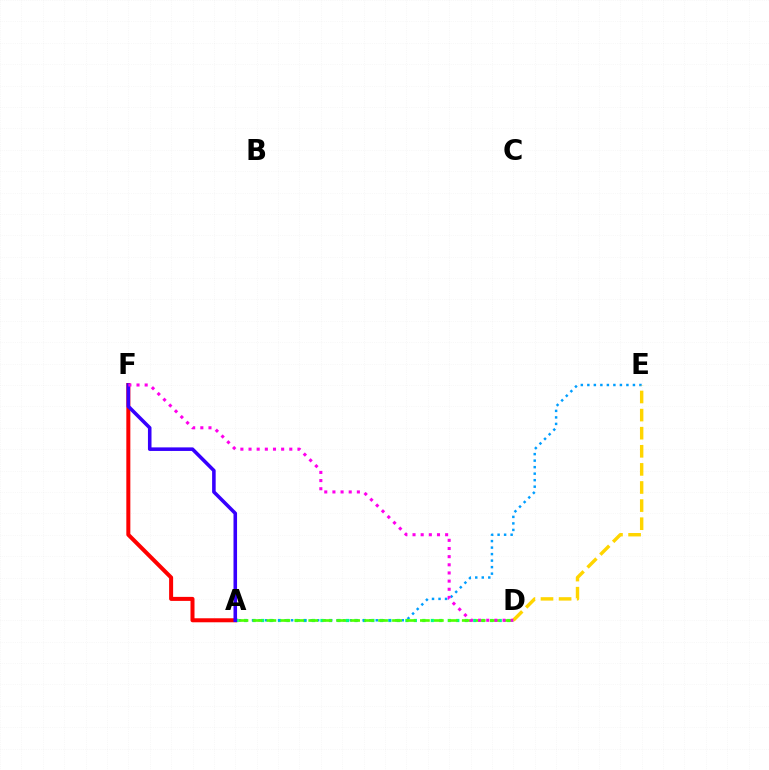{('A', 'F'): [{'color': '#ff0000', 'line_style': 'solid', 'thickness': 2.89}, {'color': '#3700ff', 'line_style': 'solid', 'thickness': 2.56}], ('A', 'D'): [{'color': '#00ff86', 'line_style': 'dotted', 'thickness': 2.31}, {'color': '#4fff00', 'line_style': 'dashed', 'thickness': 1.9}], ('A', 'E'): [{'color': '#009eff', 'line_style': 'dotted', 'thickness': 1.77}], ('D', 'E'): [{'color': '#ffd500', 'line_style': 'dashed', 'thickness': 2.46}], ('D', 'F'): [{'color': '#ff00ed', 'line_style': 'dotted', 'thickness': 2.21}]}